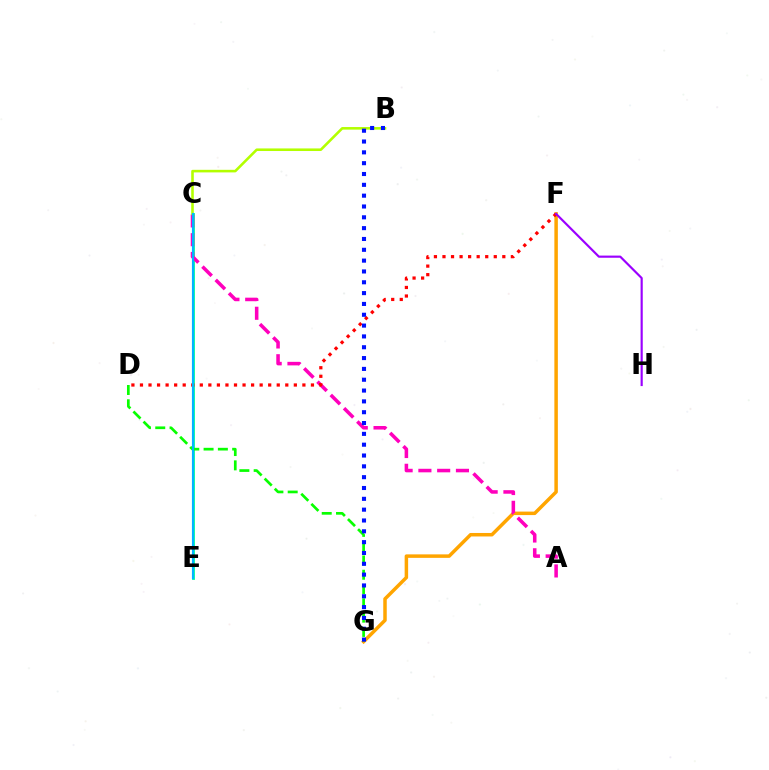{('C', 'E'): [{'color': '#00ff9d', 'line_style': 'solid', 'thickness': 2.03}, {'color': '#00b5ff', 'line_style': 'solid', 'thickness': 1.55}], ('F', 'G'): [{'color': '#ffa500', 'line_style': 'solid', 'thickness': 2.51}], ('D', 'G'): [{'color': '#08ff00', 'line_style': 'dashed', 'thickness': 1.94}], ('A', 'C'): [{'color': '#ff00bd', 'line_style': 'dashed', 'thickness': 2.55}], ('D', 'F'): [{'color': '#ff0000', 'line_style': 'dotted', 'thickness': 2.32}], ('B', 'C'): [{'color': '#b3ff00', 'line_style': 'solid', 'thickness': 1.86}], ('B', 'G'): [{'color': '#0010ff', 'line_style': 'dotted', 'thickness': 2.94}], ('F', 'H'): [{'color': '#9b00ff', 'line_style': 'solid', 'thickness': 1.56}]}